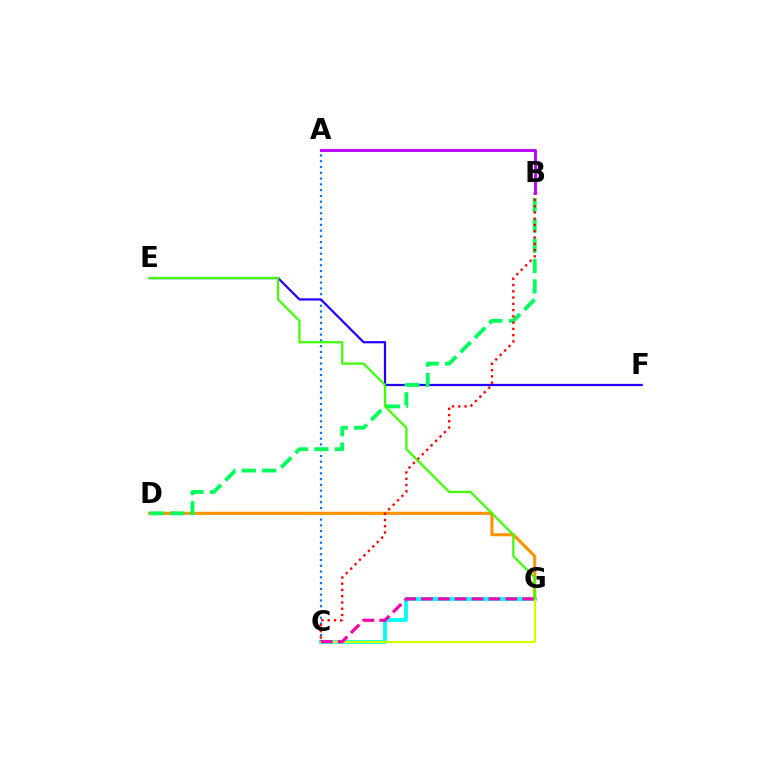{('C', 'G'): [{'color': '#00fff6', 'line_style': 'solid', 'thickness': 2.76}, {'color': '#d1ff00', 'line_style': 'solid', 'thickness': 1.57}, {'color': '#ff00ac', 'line_style': 'dashed', 'thickness': 2.29}], ('A', 'C'): [{'color': '#0074ff', 'line_style': 'dotted', 'thickness': 1.57}], ('E', 'F'): [{'color': '#2500ff', 'line_style': 'solid', 'thickness': 1.61}], ('D', 'G'): [{'color': '#ff9400', 'line_style': 'solid', 'thickness': 2.25}], ('B', 'D'): [{'color': '#00ff5c', 'line_style': 'dashed', 'thickness': 2.77}], ('B', 'C'): [{'color': '#ff0000', 'line_style': 'dotted', 'thickness': 1.7}], ('A', 'B'): [{'color': '#b900ff', 'line_style': 'solid', 'thickness': 2.07}], ('E', 'G'): [{'color': '#3dff00', 'line_style': 'solid', 'thickness': 1.6}]}